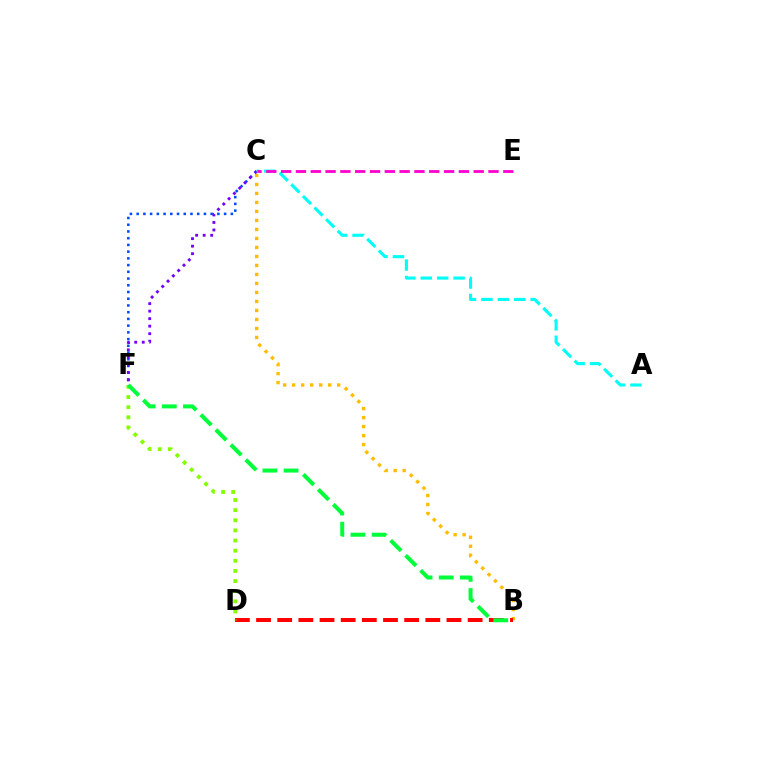{('B', 'C'): [{'color': '#ffbd00', 'line_style': 'dotted', 'thickness': 2.45}], ('C', 'F'): [{'color': '#004bff', 'line_style': 'dotted', 'thickness': 1.83}, {'color': '#7200ff', 'line_style': 'dotted', 'thickness': 2.04}], ('B', 'D'): [{'color': '#ff0000', 'line_style': 'dashed', 'thickness': 2.87}], ('A', 'C'): [{'color': '#00fff6', 'line_style': 'dashed', 'thickness': 2.23}], ('D', 'F'): [{'color': '#84ff00', 'line_style': 'dotted', 'thickness': 2.75}], ('B', 'F'): [{'color': '#00ff39', 'line_style': 'dashed', 'thickness': 2.88}], ('C', 'E'): [{'color': '#ff00cf', 'line_style': 'dashed', 'thickness': 2.01}]}